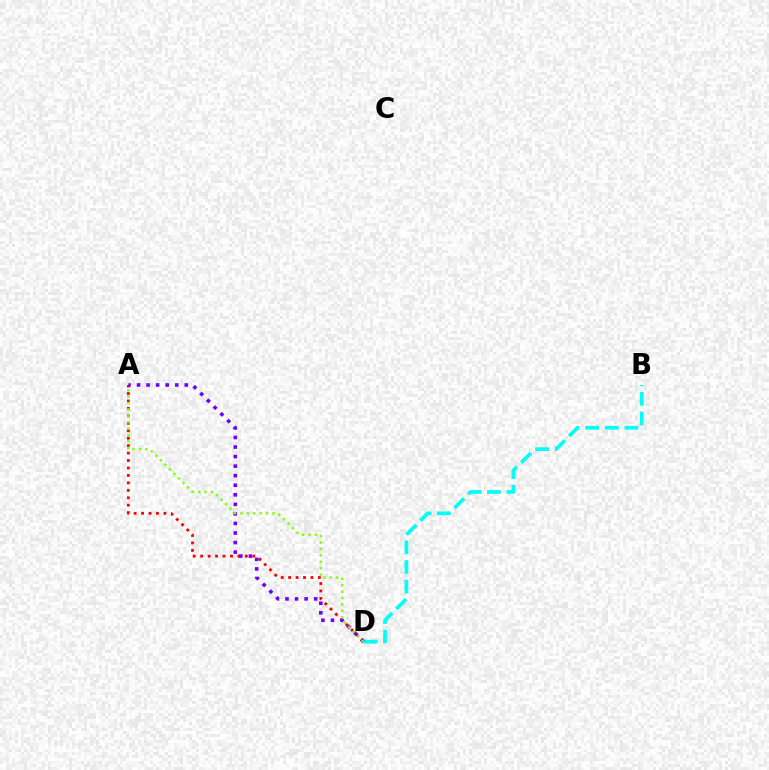{('A', 'D'): [{'color': '#ff0000', 'line_style': 'dotted', 'thickness': 2.02}, {'color': '#7200ff', 'line_style': 'dotted', 'thickness': 2.6}, {'color': '#84ff00', 'line_style': 'dotted', 'thickness': 1.74}], ('B', 'D'): [{'color': '#00fff6', 'line_style': 'dashed', 'thickness': 2.67}]}